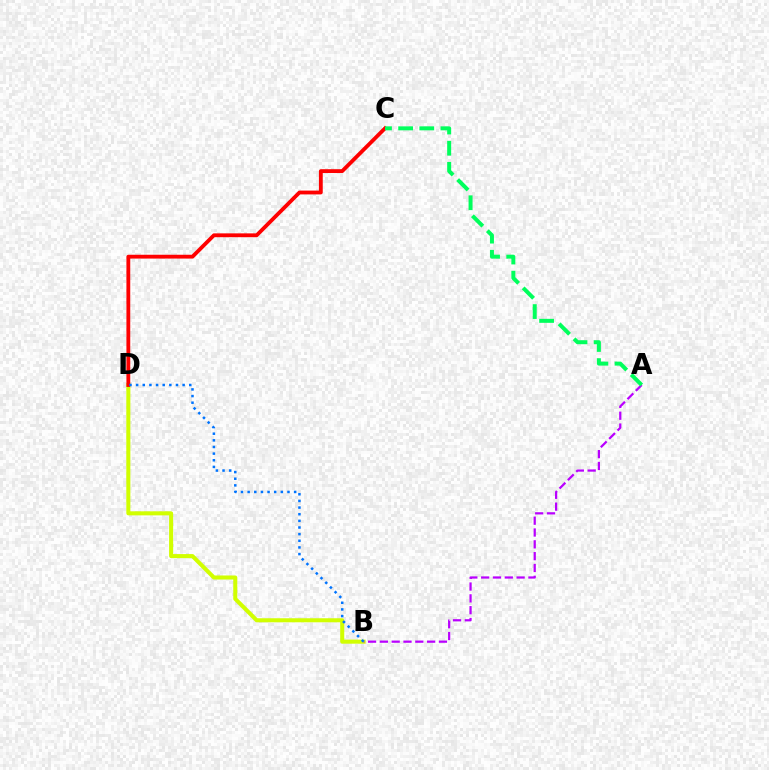{('B', 'D'): [{'color': '#d1ff00', 'line_style': 'solid', 'thickness': 2.92}, {'color': '#0074ff', 'line_style': 'dotted', 'thickness': 1.8}], ('A', 'B'): [{'color': '#b900ff', 'line_style': 'dashed', 'thickness': 1.61}], ('C', 'D'): [{'color': '#ff0000', 'line_style': 'solid', 'thickness': 2.75}], ('A', 'C'): [{'color': '#00ff5c', 'line_style': 'dashed', 'thickness': 2.87}]}